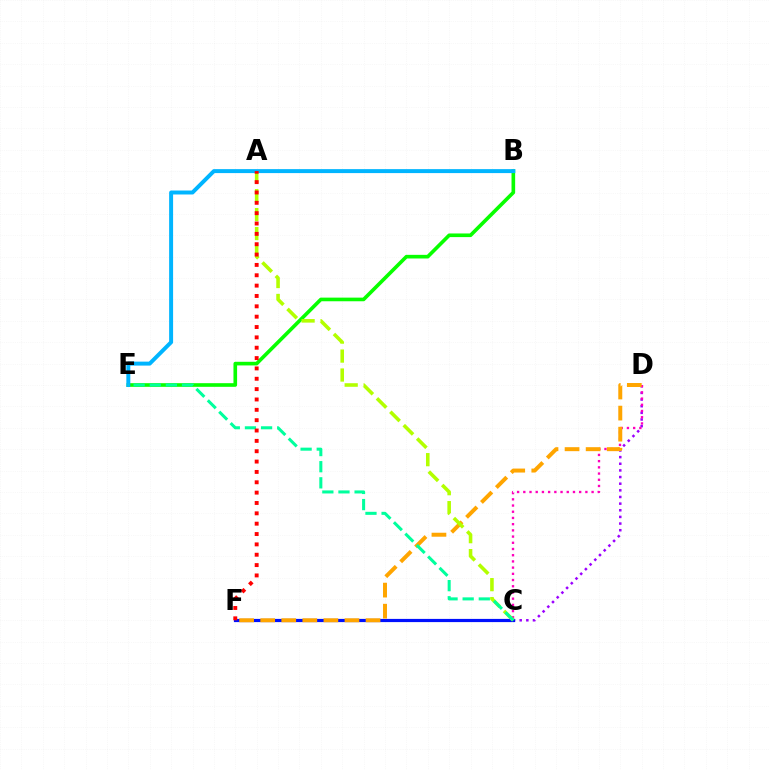{('D', 'F'): [{'color': '#9b00ff', 'line_style': 'dotted', 'thickness': 1.81}, {'color': '#ffa500', 'line_style': 'dashed', 'thickness': 2.86}], ('B', 'E'): [{'color': '#08ff00', 'line_style': 'solid', 'thickness': 2.62}, {'color': '#00b5ff', 'line_style': 'solid', 'thickness': 2.85}], ('C', 'F'): [{'color': '#0010ff', 'line_style': 'solid', 'thickness': 2.3}], ('C', 'D'): [{'color': '#ff00bd', 'line_style': 'dotted', 'thickness': 1.69}], ('A', 'C'): [{'color': '#b3ff00', 'line_style': 'dashed', 'thickness': 2.57}], ('C', 'E'): [{'color': '#00ff9d', 'line_style': 'dashed', 'thickness': 2.19}], ('A', 'F'): [{'color': '#ff0000', 'line_style': 'dotted', 'thickness': 2.81}]}